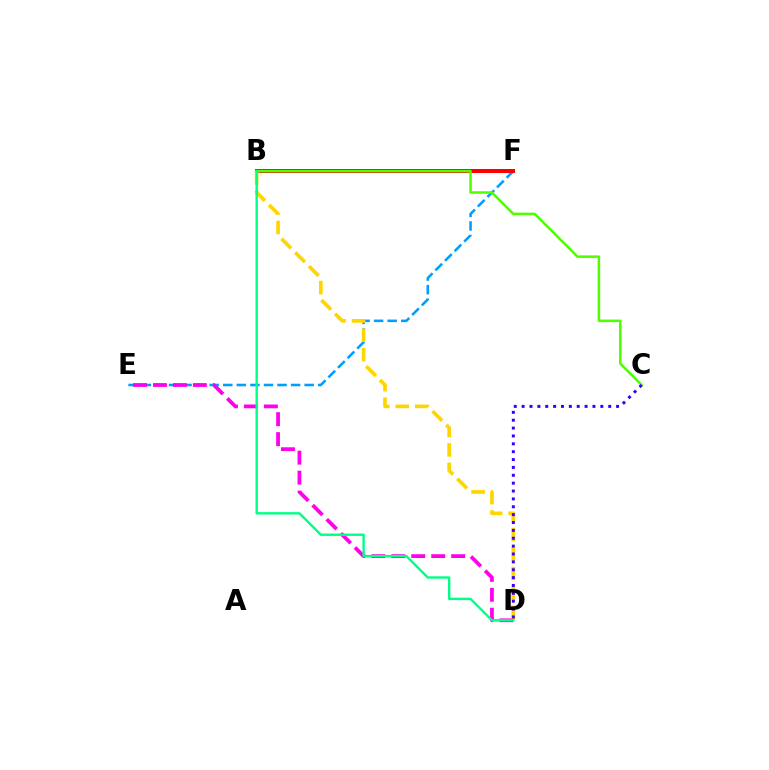{('E', 'F'): [{'color': '#009eff', 'line_style': 'dashed', 'thickness': 1.84}], ('D', 'E'): [{'color': '#ff00ed', 'line_style': 'dashed', 'thickness': 2.71}], ('B', 'F'): [{'color': '#ff0000', 'line_style': 'solid', 'thickness': 2.89}], ('B', 'D'): [{'color': '#ffd500', 'line_style': 'dashed', 'thickness': 2.64}, {'color': '#00ff86', 'line_style': 'solid', 'thickness': 1.72}], ('B', 'C'): [{'color': '#4fff00', 'line_style': 'solid', 'thickness': 1.83}], ('C', 'D'): [{'color': '#3700ff', 'line_style': 'dotted', 'thickness': 2.14}]}